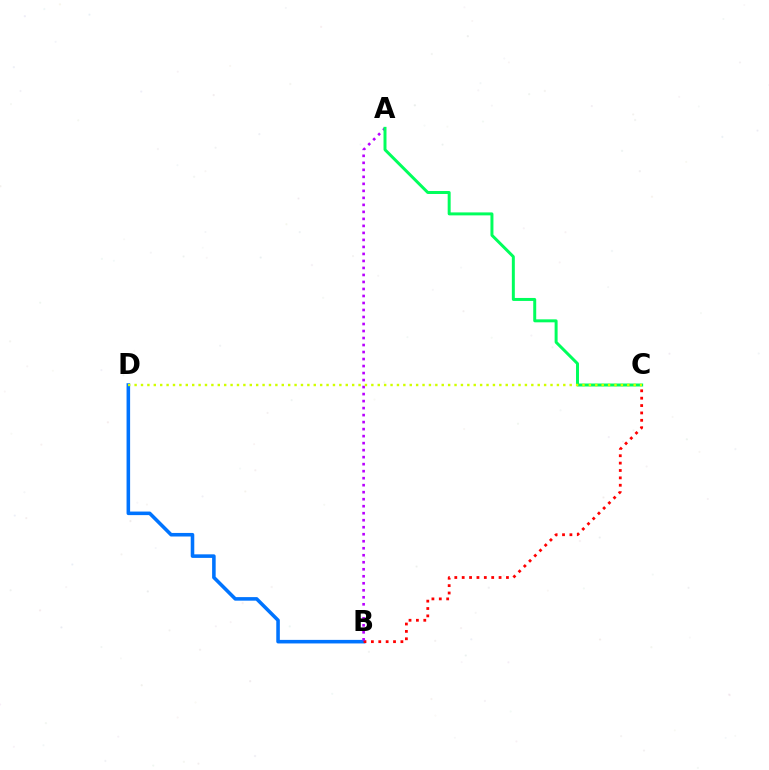{('B', 'D'): [{'color': '#0074ff', 'line_style': 'solid', 'thickness': 2.56}], ('B', 'C'): [{'color': '#ff0000', 'line_style': 'dotted', 'thickness': 2.0}], ('A', 'B'): [{'color': '#b900ff', 'line_style': 'dotted', 'thickness': 1.9}], ('A', 'C'): [{'color': '#00ff5c', 'line_style': 'solid', 'thickness': 2.14}], ('C', 'D'): [{'color': '#d1ff00', 'line_style': 'dotted', 'thickness': 1.74}]}